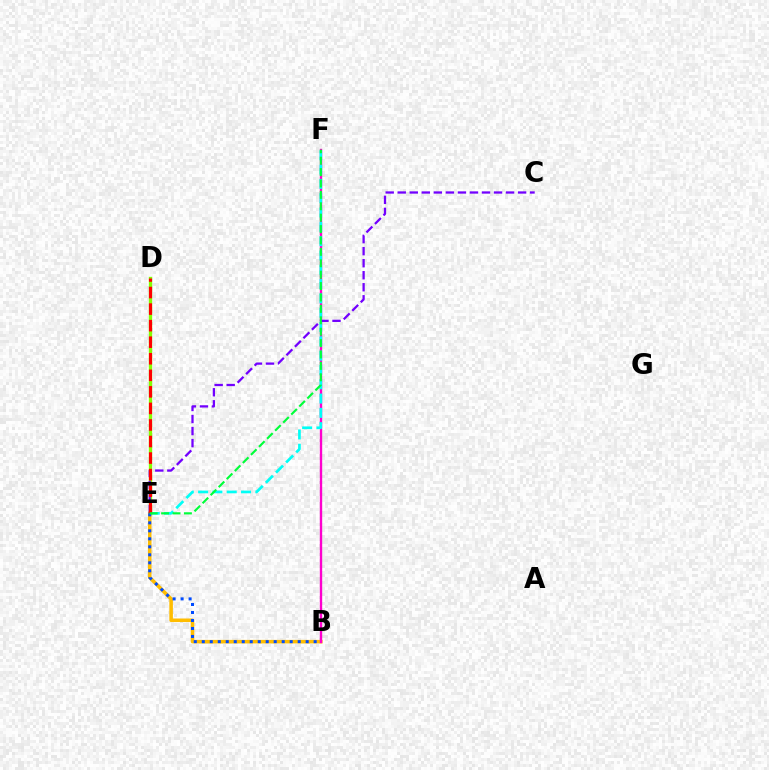{('B', 'E'): [{'color': '#ffbd00', 'line_style': 'solid', 'thickness': 2.56}, {'color': '#004bff', 'line_style': 'dotted', 'thickness': 2.17}], ('B', 'F'): [{'color': '#ff00cf', 'line_style': 'solid', 'thickness': 1.7}], ('E', 'F'): [{'color': '#00fff6', 'line_style': 'dashed', 'thickness': 1.94}, {'color': '#00ff39', 'line_style': 'dashed', 'thickness': 1.55}], ('D', 'E'): [{'color': '#84ff00', 'line_style': 'solid', 'thickness': 2.39}, {'color': '#ff0000', 'line_style': 'dashed', 'thickness': 2.25}], ('C', 'E'): [{'color': '#7200ff', 'line_style': 'dashed', 'thickness': 1.64}]}